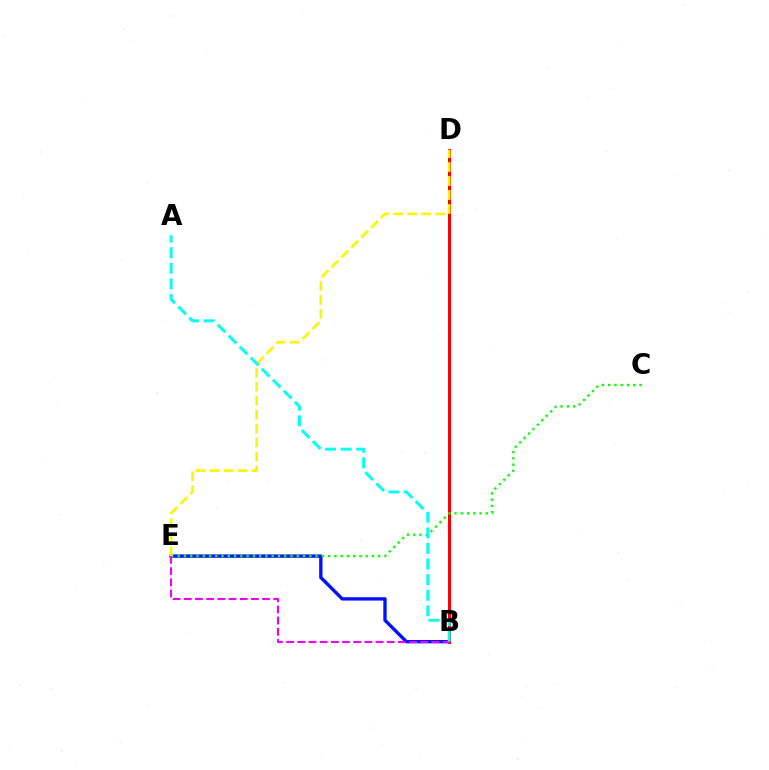{('B', 'E'): [{'color': '#0010ff', 'line_style': 'solid', 'thickness': 2.42}, {'color': '#ee00ff', 'line_style': 'dashed', 'thickness': 1.52}], ('B', 'D'): [{'color': '#ff0000', 'line_style': 'solid', 'thickness': 2.16}], ('C', 'E'): [{'color': '#08ff00', 'line_style': 'dotted', 'thickness': 1.7}], ('D', 'E'): [{'color': '#fcf500', 'line_style': 'dashed', 'thickness': 1.9}], ('A', 'B'): [{'color': '#00fff6', 'line_style': 'dashed', 'thickness': 2.12}]}